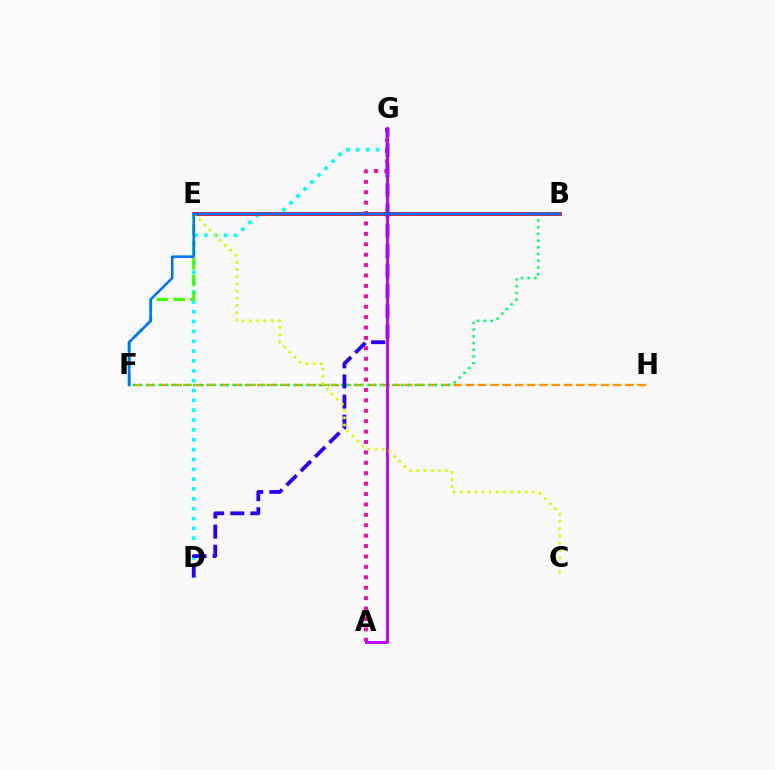{('F', 'H'): [{'color': '#ff9400', 'line_style': 'dashed', 'thickness': 1.67}], ('D', 'G'): [{'color': '#00fff6', 'line_style': 'dotted', 'thickness': 2.68}, {'color': '#2500ff', 'line_style': 'dashed', 'thickness': 2.74}], ('B', 'E'): [{'color': '#ff0000', 'line_style': 'solid', 'thickness': 2.73}], ('A', 'G'): [{'color': '#ff00ac', 'line_style': 'dotted', 'thickness': 2.83}, {'color': '#b900ff', 'line_style': 'solid', 'thickness': 2.06}], ('E', 'F'): [{'color': '#3dff00', 'line_style': 'dashed', 'thickness': 2.27}], ('B', 'F'): [{'color': '#00ff5c', 'line_style': 'dotted', 'thickness': 1.82}, {'color': '#0074ff', 'line_style': 'solid', 'thickness': 1.85}], ('C', 'E'): [{'color': '#d1ff00', 'line_style': 'dotted', 'thickness': 1.96}]}